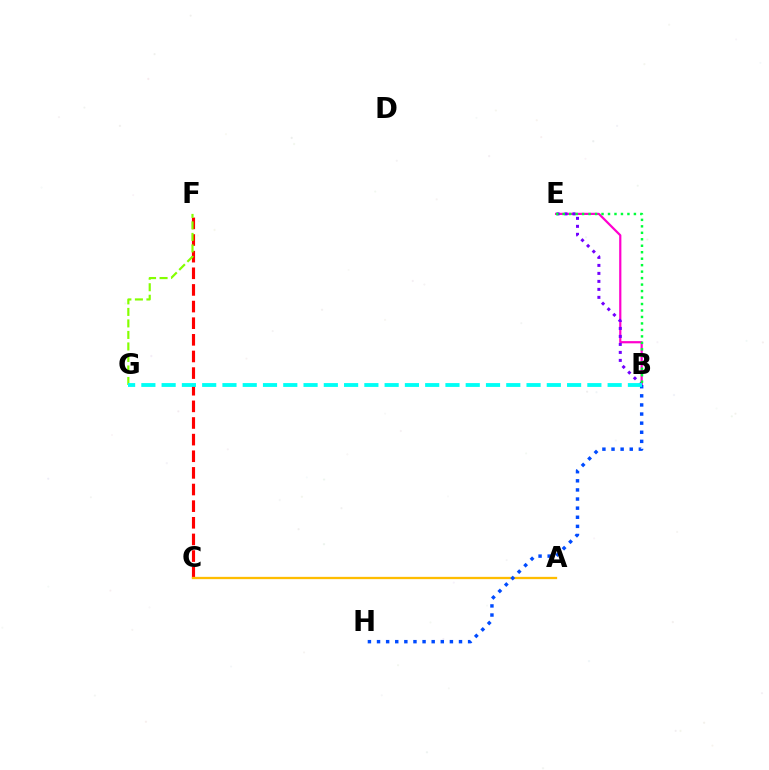{('C', 'F'): [{'color': '#ff0000', 'line_style': 'dashed', 'thickness': 2.26}], ('B', 'E'): [{'color': '#ff00cf', 'line_style': 'solid', 'thickness': 1.59}, {'color': '#7200ff', 'line_style': 'dotted', 'thickness': 2.17}, {'color': '#00ff39', 'line_style': 'dotted', 'thickness': 1.76}], ('F', 'G'): [{'color': '#84ff00', 'line_style': 'dashed', 'thickness': 1.56}], ('A', 'C'): [{'color': '#ffbd00', 'line_style': 'solid', 'thickness': 1.65}], ('B', 'H'): [{'color': '#004bff', 'line_style': 'dotted', 'thickness': 2.47}], ('B', 'G'): [{'color': '#00fff6', 'line_style': 'dashed', 'thickness': 2.75}]}